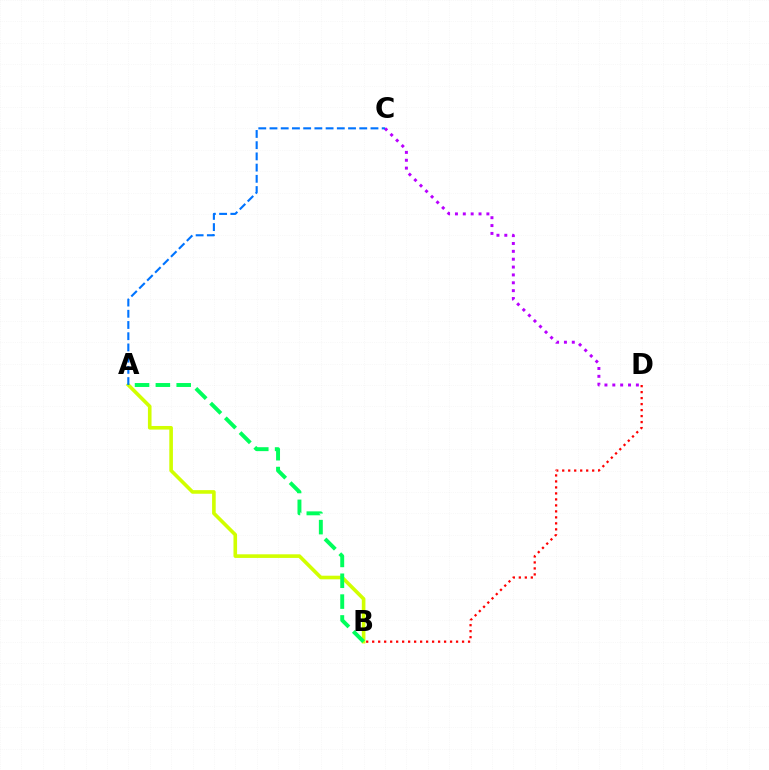{('B', 'D'): [{'color': '#ff0000', 'line_style': 'dotted', 'thickness': 1.63}], ('A', 'B'): [{'color': '#d1ff00', 'line_style': 'solid', 'thickness': 2.6}, {'color': '#00ff5c', 'line_style': 'dashed', 'thickness': 2.83}], ('C', 'D'): [{'color': '#b900ff', 'line_style': 'dotted', 'thickness': 2.14}], ('A', 'C'): [{'color': '#0074ff', 'line_style': 'dashed', 'thickness': 1.52}]}